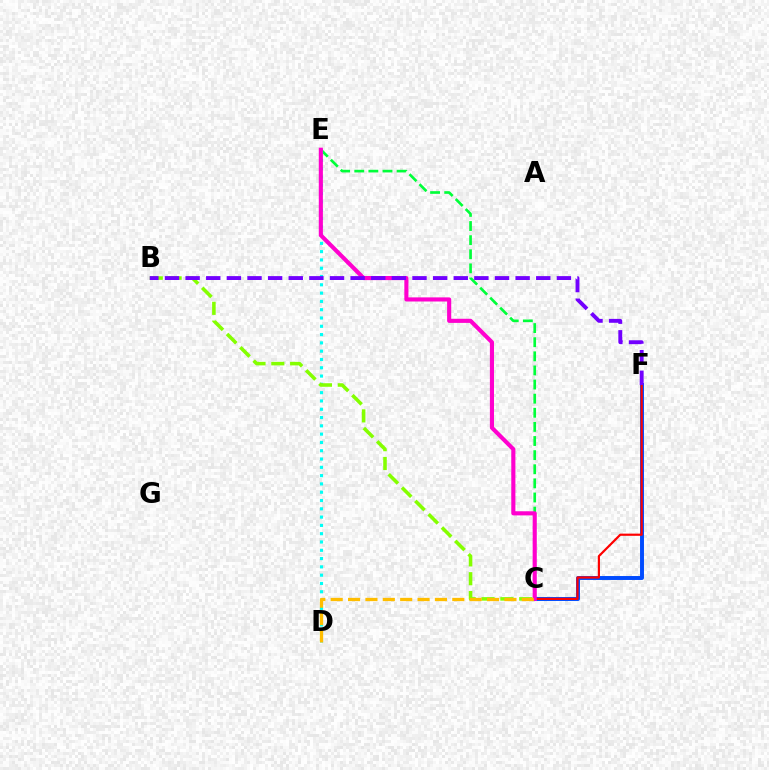{('C', 'F'): [{'color': '#004bff', 'line_style': 'solid', 'thickness': 2.84}, {'color': '#ff0000', 'line_style': 'solid', 'thickness': 1.57}], ('C', 'E'): [{'color': '#00ff39', 'line_style': 'dashed', 'thickness': 1.92}, {'color': '#ff00cf', 'line_style': 'solid', 'thickness': 2.96}], ('D', 'E'): [{'color': '#00fff6', 'line_style': 'dotted', 'thickness': 2.25}], ('B', 'C'): [{'color': '#84ff00', 'line_style': 'dashed', 'thickness': 2.56}], ('C', 'D'): [{'color': '#ffbd00', 'line_style': 'dashed', 'thickness': 2.36}], ('B', 'F'): [{'color': '#7200ff', 'line_style': 'dashed', 'thickness': 2.8}]}